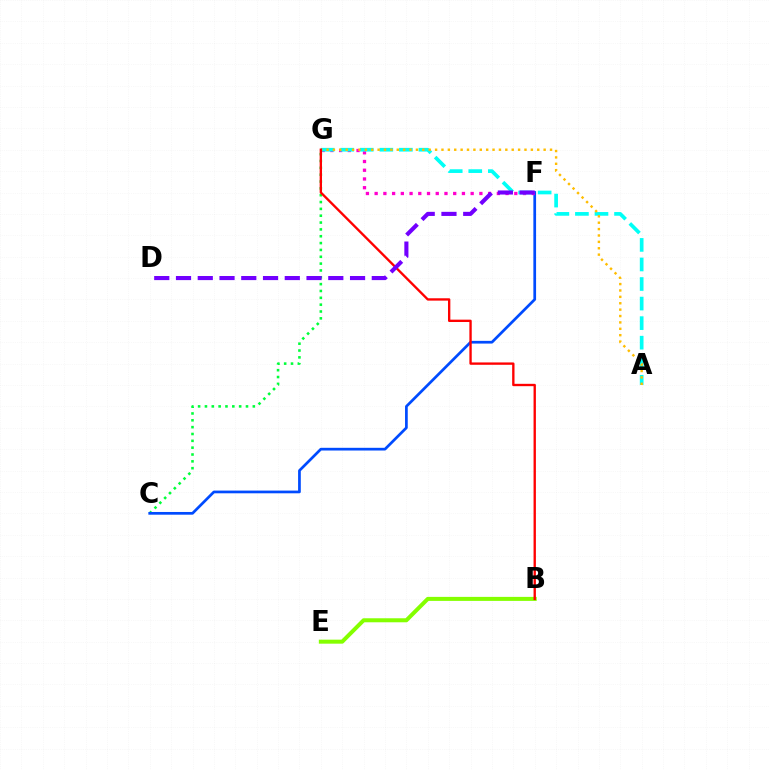{('C', 'G'): [{'color': '#00ff39', 'line_style': 'dotted', 'thickness': 1.86}], ('C', 'F'): [{'color': '#004bff', 'line_style': 'solid', 'thickness': 1.95}], ('F', 'G'): [{'color': '#ff00cf', 'line_style': 'dotted', 'thickness': 2.37}], ('A', 'G'): [{'color': '#00fff6', 'line_style': 'dashed', 'thickness': 2.66}, {'color': '#ffbd00', 'line_style': 'dotted', 'thickness': 1.74}], ('B', 'E'): [{'color': '#84ff00', 'line_style': 'solid', 'thickness': 2.89}], ('B', 'G'): [{'color': '#ff0000', 'line_style': 'solid', 'thickness': 1.69}], ('D', 'F'): [{'color': '#7200ff', 'line_style': 'dashed', 'thickness': 2.96}]}